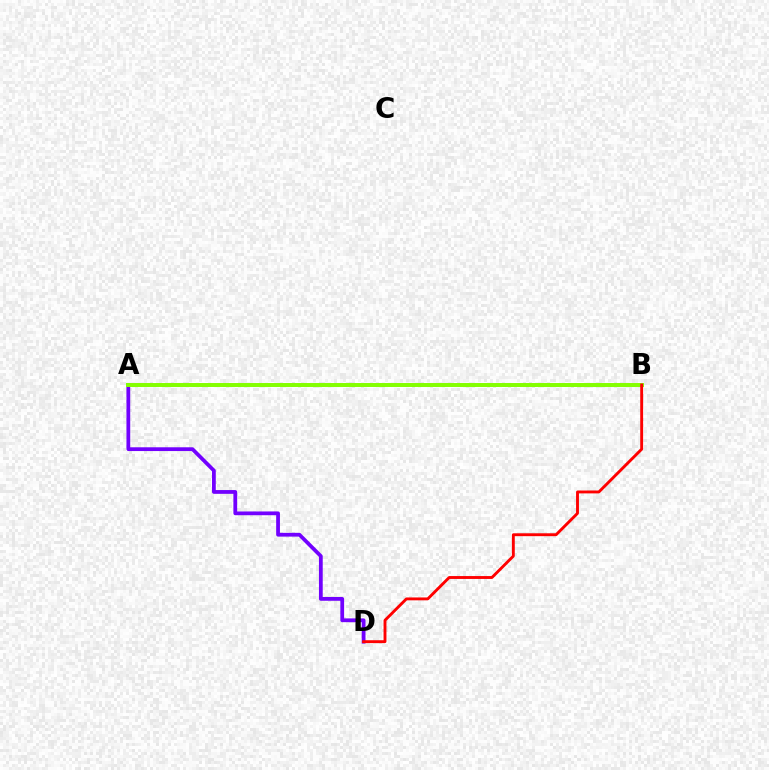{('A', 'D'): [{'color': '#7200ff', 'line_style': 'solid', 'thickness': 2.72}], ('A', 'B'): [{'color': '#00fff6', 'line_style': 'dotted', 'thickness': 2.06}, {'color': '#84ff00', 'line_style': 'solid', 'thickness': 2.85}], ('B', 'D'): [{'color': '#ff0000', 'line_style': 'solid', 'thickness': 2.07}]}